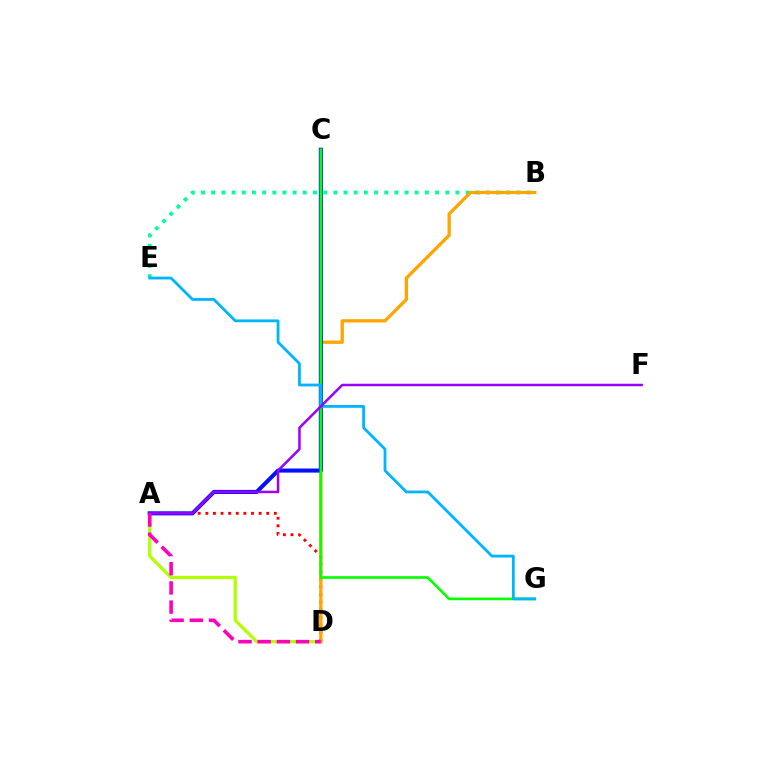{('B', 'E'): [{'color': '#00ff9d', 'line_style': 'dotted', 'thickness': 2.76}], ('A', 'D'): [{'color': '#b3ff00', 'line_style': 'solid', 'thickness': 2.34}, {'color': '#ff0000', 'line_style': 'dotted', 'thickness': 2.07}, {'color': '#ff00bd', 'line_style': 'dashed', 'thickness': 2.61}], ('B', 'D'): [{'color': '#ffa500', 'line_style': 'solid', 'thickness': 2.37}], ('A', 'C'): [{'color': '#0010ff', 'line_style': 'solid', 'thickness': 2.92}], ('C', 'G'): [{'color': '#08ff00', 'line_style': 'solid', 'thickness': 1.91}], ('E', 'G'): [{'color': '#00b5ff', 'line_style': 'solid', 'thickness': 2.02}], ('A', 'F'): [{'color': '#9b00ff', 'line_style': 'solid', 'thickness': 1.8}]}